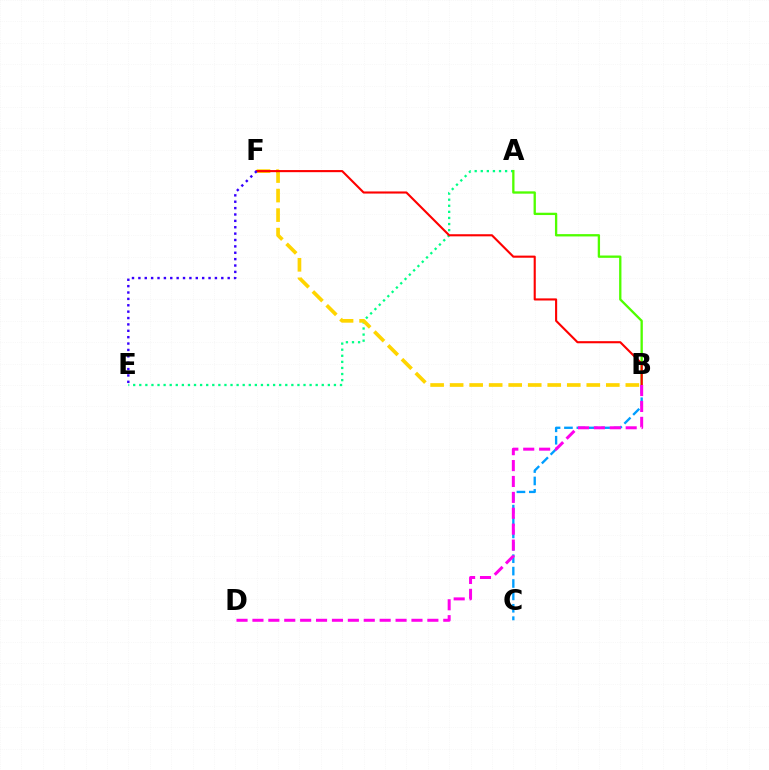{('A', 'E'): [{'color': '#00ff86', 'line_style': 'dotted', 'thickness': 1.65}], ('B', 'C'): [{'color': '#009eff', 'line_style': 'dashed', 'thickness': 1.68}], ('B', 'F'): [{'color': '#ffd500', 'line_style': 'dashed', 'thickness': 2.65}, {'color': '#ff0000', 'line_style': 'solid', 'thickness': 1.52}], ('A', 'B'): [{'color': '#4fff00', 'line_style': 'solid', 'thickness': 1.67}], ('B', 'D'): [{'color': '#ff00ed', 'line_style': 'dashed', 'thickness': 2.16}], ('E', 'F'): [{'color': '#3700ff', 'line_style': 'dotted', 'thickness': 1.73}]}